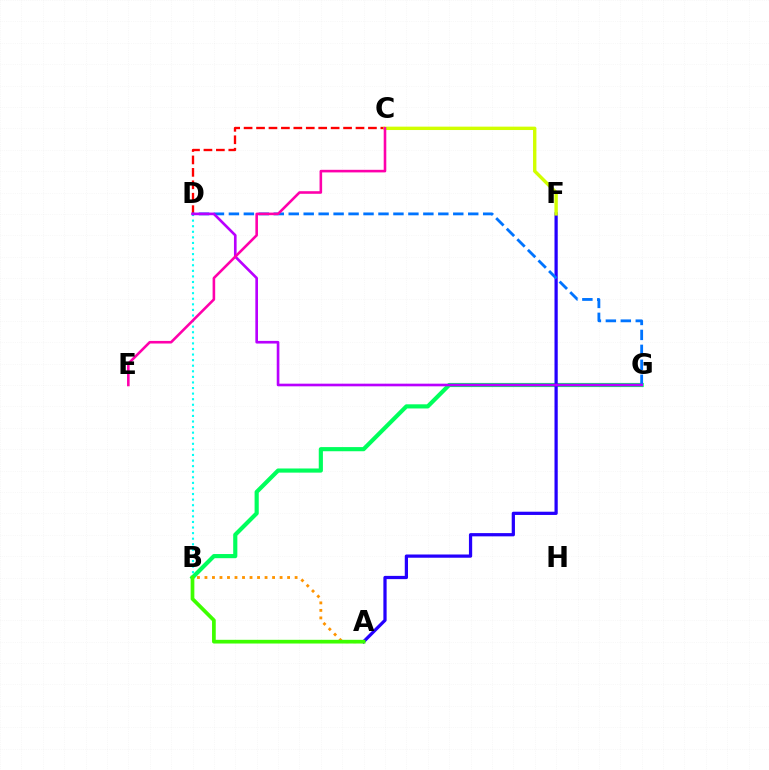{('B', 'D'): [{'color': '#00fff6', 'line_style': 'dotted', 'thickness': 1.52}], ('A', 'B'): [{'color': '#ff9400', 'line_style': 'dotted', 'thickness': 2.04}, {'color': '#3dff00', 'line_style': 'solid', 'thickness': 2.67}], ('C', 'D'): [{'color': '#ff0000', 'line_style': 'dashed', 'thickness': 1.69}], ('B', 'G'): [{'color': '#00ff5c', 'line_style': 'solid', 'thickness': 2.99}], ('A', 'F'): [{'color': '#2500ff', 'line_style': 'solid', 'thickness': 2.33}], ('C', 'F'): [{'color': '#d1ff00', 'line_style': 'solid', 'thickness': 2.43}], ('D', 'G'): [{'color': '#0074ff', 'line_style': 'dashed', 'thickness': 2.03}, {'color': '#b900ff', 'line_style': 'solid', 'thickness': 1.91}], ('C', 'E'): [{'color': '#ff00ac', 'line_style': 'solid', 'thickness': 1.87}]}